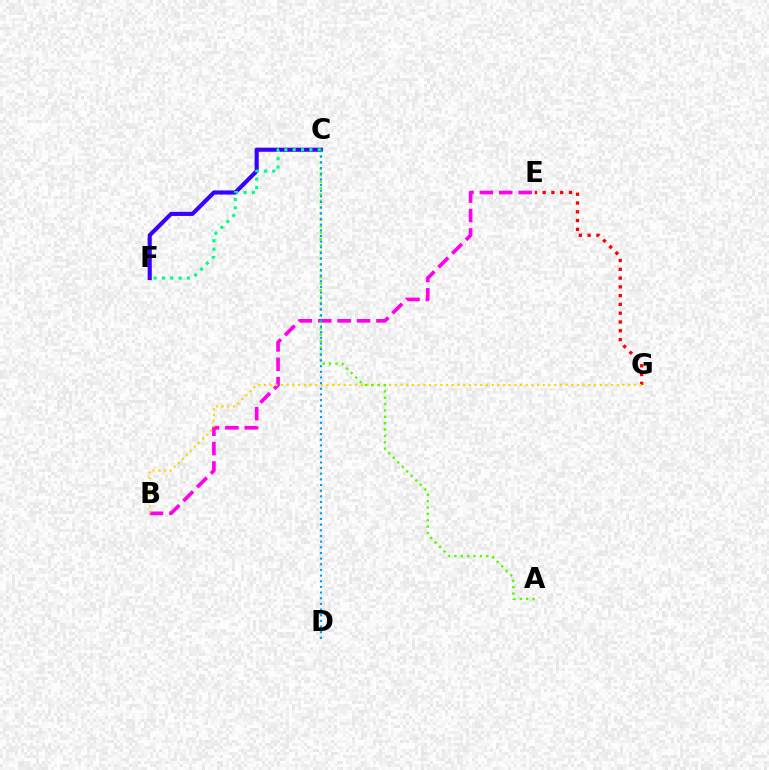{('E', 'G'): [{'color': '#ff0000', 'line_style': 'dotted', 'thickness': 2.38}], ('C', 'F'): [{'color': '#3700ff', 'line_style': 'solid', 'thickness': 2.96}, {'color': '#00ff86', 'line_style': 'dotted', 'thickness': 2.27}], ('B', 'E'): [{'color': '#ff00ed', 'line_style': 'dashed', 'thickness': 2.64}], ('B', 'G'): [{'color': '#ffd500', 'line_style': 'dotted', 'thickness': 1.55}], ('A', 'C'): [{'color': '#4fff00', 'line_style': 'dotted', 'thickness': 1.73}], ('C', 'D'): [{'color': '#009eff', 'line_style': 'dotted', 'thickness': 1.54}]}